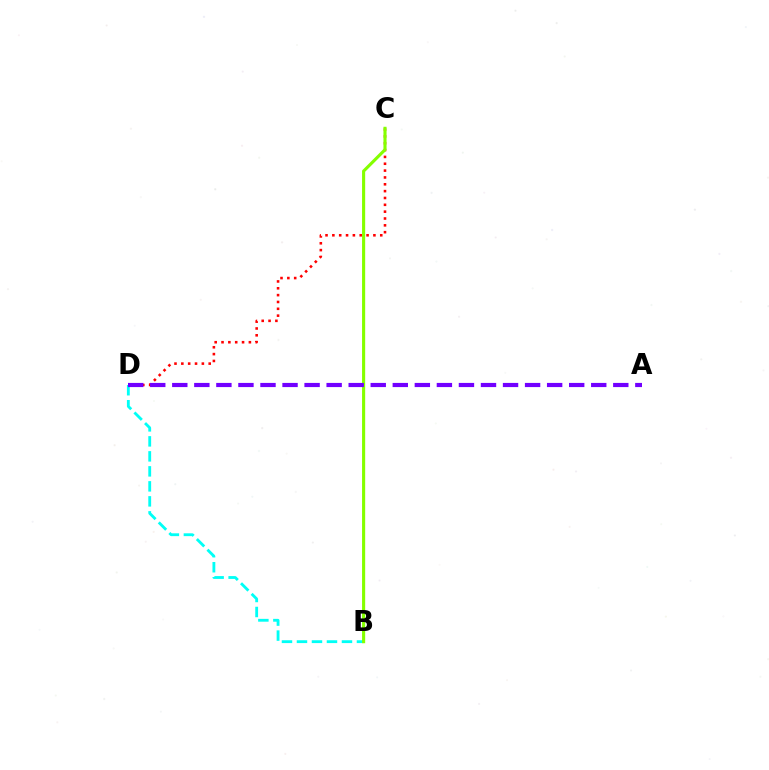{('C', 'D'): [{'color': '#ff0000', 'line_style': 'dotted', 'thickness': 1.86}], ('B', 'D'): [{'color': '#00fff6', 'line_style': 'dashed', 'thickness': 2.04}], ('B', 'C'): [{'color': '#84ff00', 'line_style': 'solid', 'thickness': 2.24}], ('A', 'D'): [{'color': '#7200ff', 'line_style': 'dashed', 'thickness': 3.0}]}